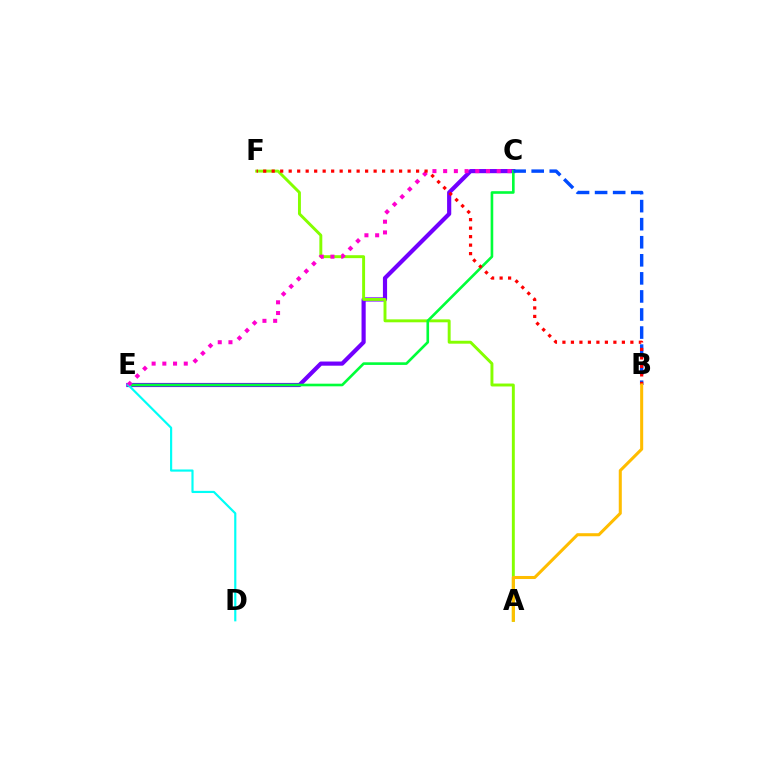{('C', 'E'): [{'color': '#7200ff', 'line_style': 'solid', 'thickness': 3.0}, {'color': '#00ff39', 'line_style': 'solid', 'thickness': 1.89}, {'color': '#ff00cf', 'line_style': 'dotted', 'thickness': 2.91}], ('A', 'F'): [{'color': '#84ff00', 'line_style': 'solid', 'thickness': 2.11}], ('D', 'E'): [{'color': '#00fff6', 'line_style': 'solid', 'thickness': 1.57}], ('B', 'C'): [{'color': '#004bff', 'line_style': 'dashed', 'thickness': 2.45}], ('B', 'F'): [{'color': '#ff0000', 'line_style': 'dotted', 'thickness': 2.31}], ('A', 'B'): [{'color': '#ffbd00', 'line_style': 'solid', 'thickness': 2.19}]}